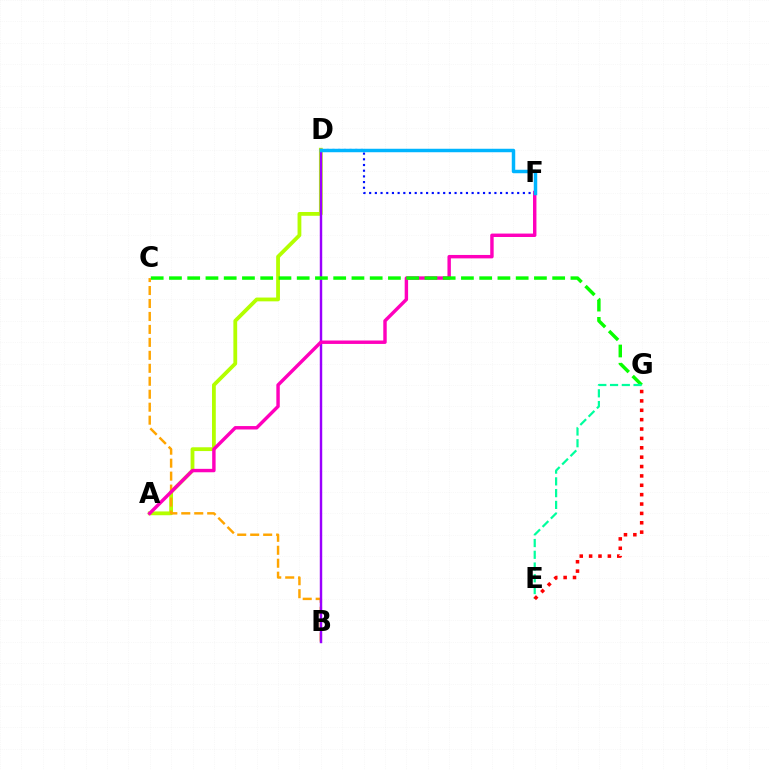{('D', 'F'): [{'color': '#0010ff', 'line_style': 'dotted', 'thickness': 1.55}, {'color': '#00b5ff', 'line_style': 'solid', 'thickness': 2.5}], ('A', 'D'): [{'color': '#b3ff00', 'line_style': 'solid', 'thickness': 2.73}], ('B', 'C'): [{'color': '#ffa500', 'line_style': 'dashed', 'thickness': 1.76}], ('B', 'D'): [{'color': '#9b00ff', 'line_style': 'solid', 'thickness': 1.76}], ('A', 'F'): [{'color': '#ff00bd', 'line_style': 'solid', 'thickness': 2.47}], ('C', 'G'): [{'color': '#08ff00', 'line_style': 'dashed', 'thickness': 2.48}], ('E', 'G'): [{'color': '#00ff9d', 'line_style': 'dashed', 'thickness': 1.6}, {'color': '#ff0000', 'line_style': 'dotted', 'thickness': 2.55}]}